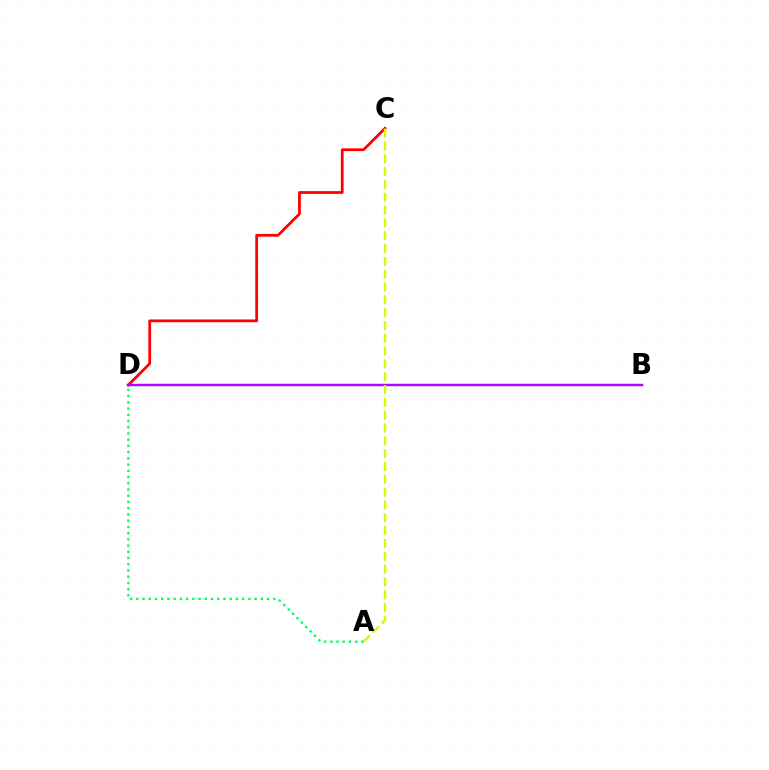{('C', 'D'): [{'color': '#ff0000', 'line_style': 'solid', 'thickness': 1.99}], ('B', 'D'): [{'color': '#0074ff', 'line_style': 'solid', 'thickness': 1.61}, {'color': '#b900ff', 'line_style': 'solid', 'thickness': 1.62}], ('A', 'D'): [{'color': '#00ff5c', 'line_style': 'dotted', 'thickness': 1.69}], ('A', 'C'): [{'color': '#d1ff00', 'line_style': 'dashed', 'thickness': 1.74}]}